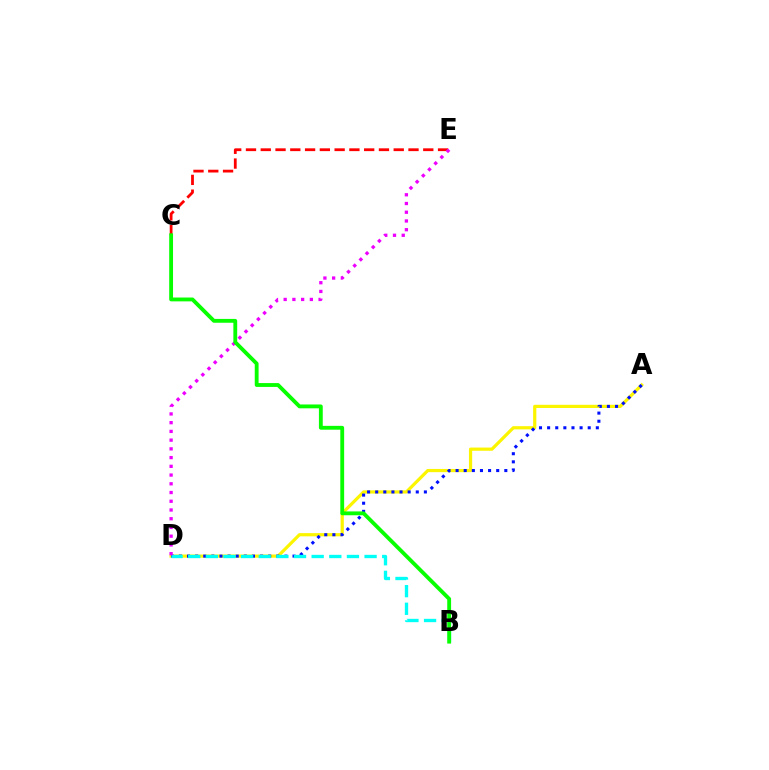{('A', 'D'): [{'color': '#fcf500', 'line_style': 'solid', 'thickness': 2.31}, {'color': '#0010ff', 'line_style': 'dotted', 'thickness': 2.21}], ('C', 'E'): [{'color': '#ff0000', 'line_style': 'dashed', 'thickness': 2.01}], ('B', 'D'): [{'color': '#00fff6', 'line_style': 'dashed', 'thickness': 2.4}], ('D', 'E'): [{'color': '#ee00ff', 'line_style': 'dotted', 'thickness': 2.37}], ('B', 'C'): [{'color': '#08ff00', 'line_style': 'solid', 'thickness': 2.76}]}